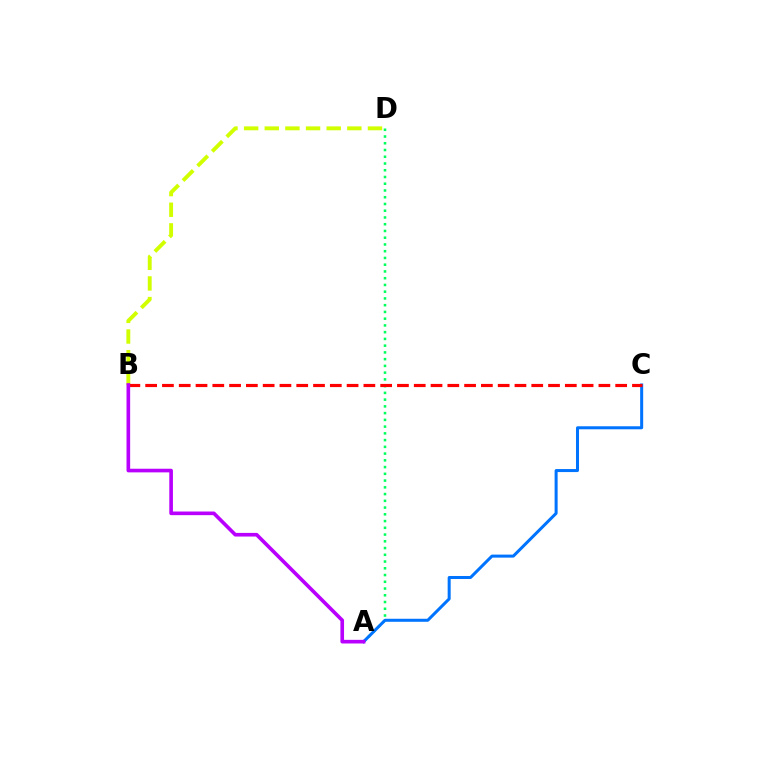{('B', 'D'): [{'color': '#d1ff00', 'line_style': 'dashed', 'thickness': 2.8}], ('A', 'D'): [{'color': '#00ff5c', 'line_style': 'dotted', 'thickness': 1.83}], ('A', 'C'): [{'color': '#0074ff', 'line_style': 'solid', 'thickness': 2.17}], ('B', 'C'): [{'color': '#ff0000', 'line_style': 'dashed', 'thickness': 2.28}], ('A', 'B'): [{'color': '#b900ff', 'line_style': 'solid', 'thickness': 2.62}]}